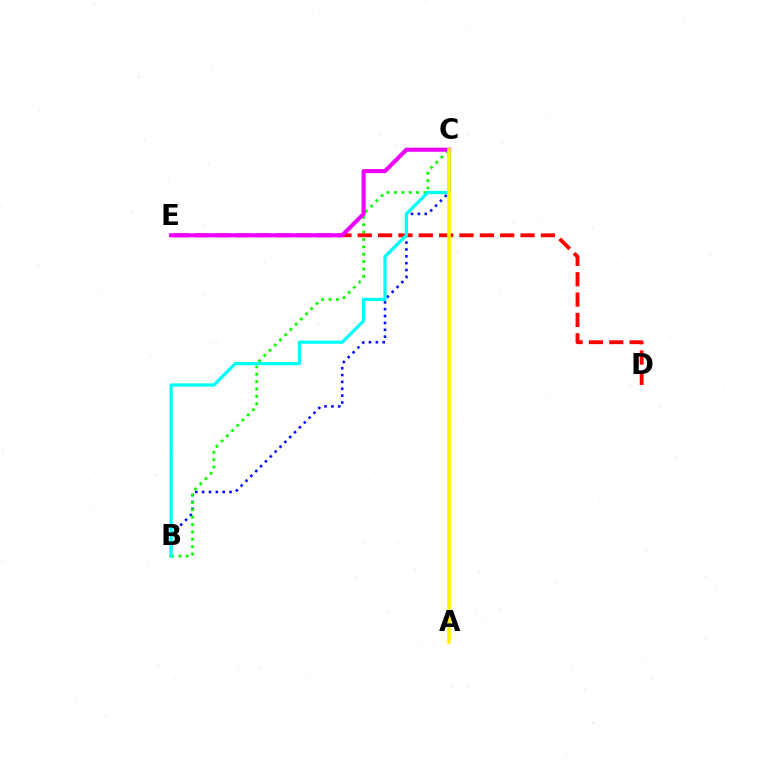{('B', 'C'): [{'color': '#0010ff', 'line_style': 'dotted', 'thickness': 1.86}, {'color': '#08ff00', 'line_style': 'dotted', 'thickness': 2.0}, {'color': '#00fff6', 'line_style': 'solid', 'thickness': 2.36}], ('D', 'E'): [{'color': '#ff0000', 'line_style': 'dashed', 'thickness': 2.76}], ('C', 'E'): [{'color': '#ee00ff', 'line_style': 'solid', 'thickness': 2.94}], ('A', 'C'): [{'color': '#fcf500', 'line_style': 'solid', 'thickness': 2.6}]}